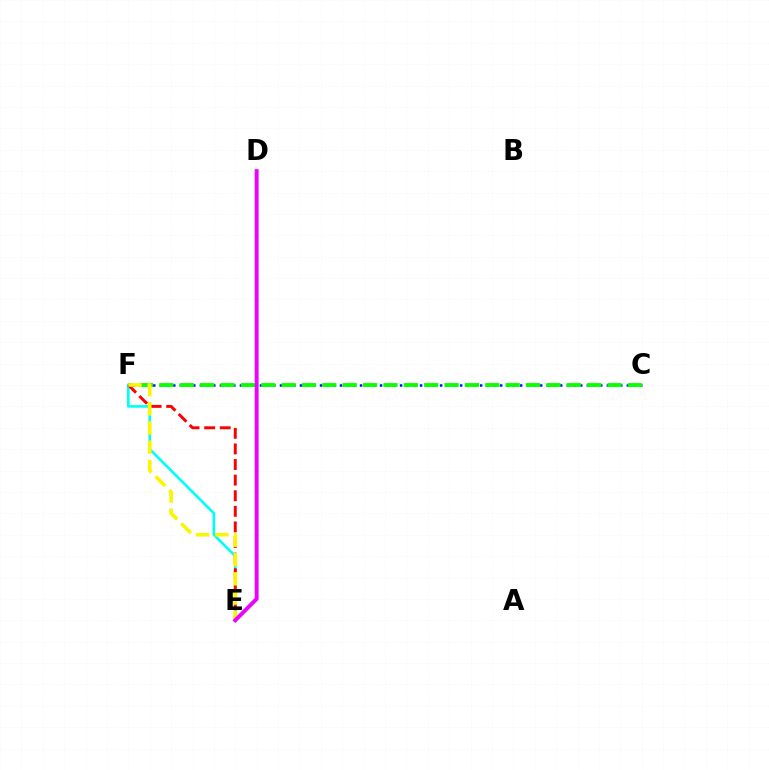{('C', 'F'): [{'color': '#0010ff', 'line_style': 'dotted', 'thickness': 1.81}, {'color': '#08ff00', 'line_style': 'dashed', 'thickness': 2.77}], ('E', 'F'): [{'color': '#00fff6', 'line_style': 'solid', 'thickness': 1.91}, {'color': '#ff0000', 'line_style': 'dashed', 'thickness': 2.12}, {'color': '#fcf500', 'line_style': 'dashed', 'thickness': 2.61}], ('D', 'E'): [{'color': '#ee00ff', 'line_style': 'solid', 'thickness': 2.8}]}